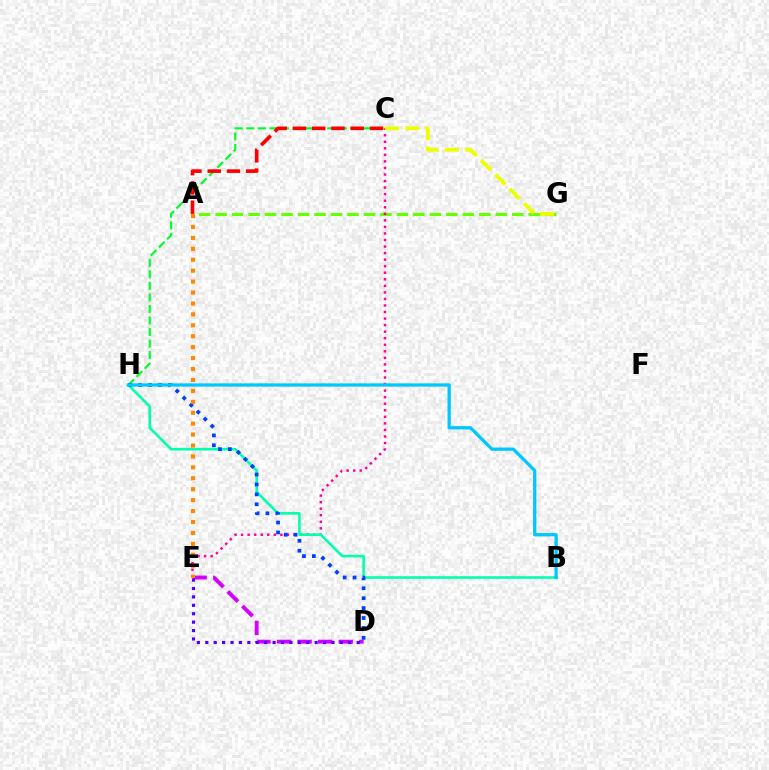{('A', 'G'): [{'color': '#66ff00', 'line_style': 'dashed', 'thickness': 2.24}], ('C', 'E'): [{'color': '#ff00a0', 'line_style': 'dotted', 'thickness': 1.78}], ('C', 'H'): [{'color': '#00ff27', 'line_style': 'dashed', 'thickness': 1.57}], ('B', 'H'): [{'color': '#00ffaf', 'line_style': 'solid', 'thickness': 1.86}, {'color': '#00c7ff', 'line_style': 'solid', 'thickness': 2.36}], ('D', 'E'): [{'color': '#d600ff', 'line_style': 'dashed', 'thickness': 2.8}, {'color': '#4f00ff', 'line_style': 'dotted', 'thickness': 2.29}], ('D', 'H'): [{'color': '#003fff', 'line_style': 'dotted', 'thickness': 2.69}], ('A', 'C'): [{'color': '#ff0000', 'line_style': 'dashed', 'thickness': 2.62}], ('C', 'G'): [{'color': '#eeff00', 'line_style': 'dashed', 'thickness': 2.76}], ('A', 'E'): [{'color': '#ff8800', 'line_style': 'dotted', 'thickness': 2.97}]}